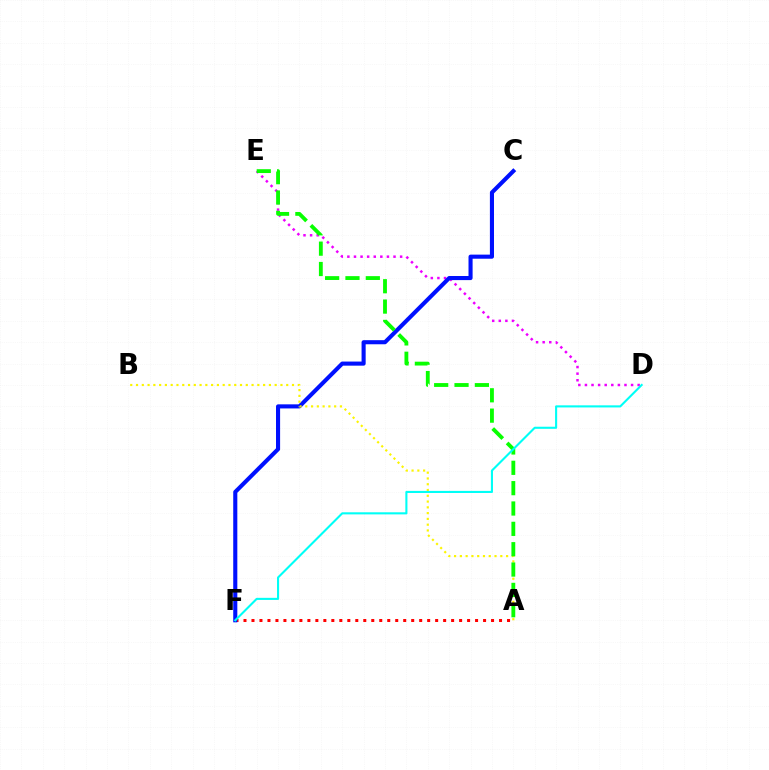{('D', 'E'): [{'color': '#ee00ff', 'line_style': 'dotted', 'thickness': 1.79}], ('A', 'F'): [{'color': '#ff0000', 'line_style': 'dotted', 'thickness': 2.17}], ('C', 'F'): [{'color': '#0010ff', 'line_style': 'solid', 'thickness': 2.95}], ('A', 'B'): [{'color': '#fcf500', 'line_style': 'dotted', 'thickness': 1.57}], ('A', 'E'): [{'color': '#08ff00', 'line_style': 'dashed', 'thickness': 2.76}], ('D', 'F'): [{'color': '#00fff6', 'line_style': 'solid', 'thickness': 1.51}]}